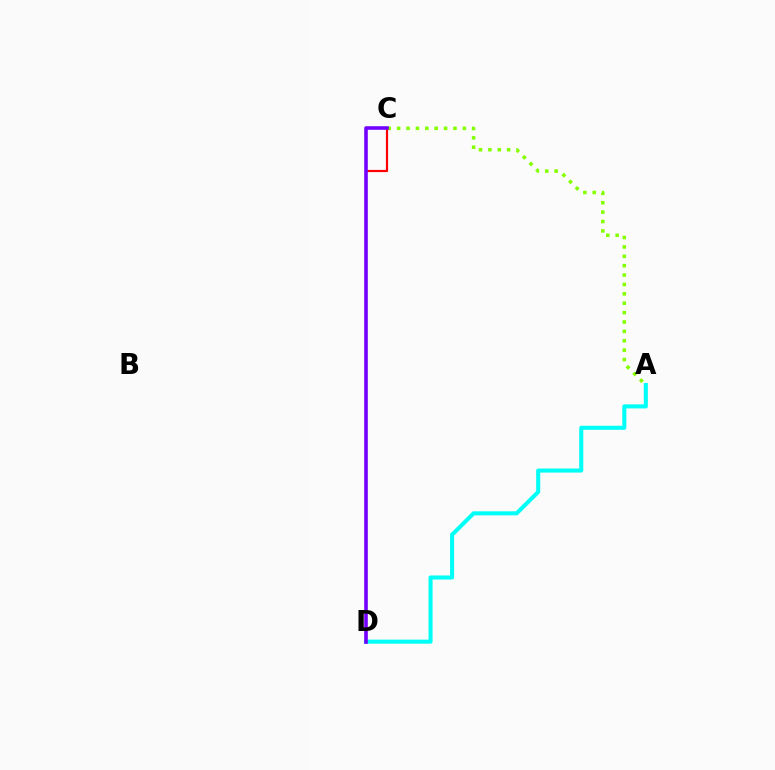{('A', 'C'): [{'color': '#84ff00', 'line_style': 'dotted', 'thickness': 2.55}], ('A', 'D'): [{'color': '#00fff6', 'line_style': 'solid', 'thickness': 2.92}], ('C', 'D'): [{'color': '#ff0000', 'line_style': 'solid', 'thickness': 1.59}, {'color': '#7200ff', 'line_style': 'solid', 'thickness': 2.56}]}